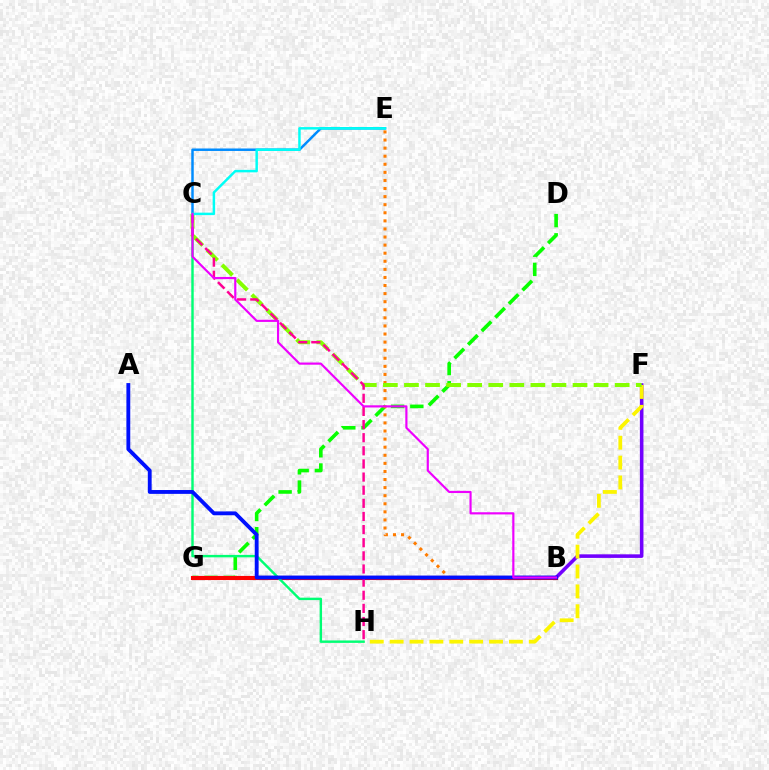{('D', 'G'): [{'color': '#08ff00', 'line_style': 'dashed', 'thickness': 2.61}], ('B', 'F'): [{'color': '#7200ff', 'line_style': 'solid', 'thickness': 2.57}], ('F', 'H'): [{'color': '#fcf500', 'line_style': 'dashed', 'thickness': 2.7}], ('B', 'G'): [{'color': '#ff0000', 'line_style': 'solid', 'thickness': 2.97}], ('C', 'E'): [{'color': '#008cff', 'line_style': 'solid', 'thickness': 1.78}, {'color': '#00fff6', 'line_style': 'solid', 'thickness': 1.78}], ('B', 'E'): [{'color': '#ff7c00', 'line_style': 'dotted', 'thickness': 2.2}], ('C', 'H'): [{'color': '#00ff74', 'line_style': 'solid', 'thickness': 1.75}, {'color': '#ff0094', 'line_style': 'dashed', 'thickness': 1.78}], ('C', 'F'): [{'color': '#84ff00', 'line_style': 'dashed', 'thickness': 2.86}], ('A', 'B'): [{'color': '#0010ff', 'line_style': 'solid', 'thickness': 2.77}], ('B', 'C'): [{'color': '#ee00ff', 'line_style': 'solid', 'thickness': 1.57}]}